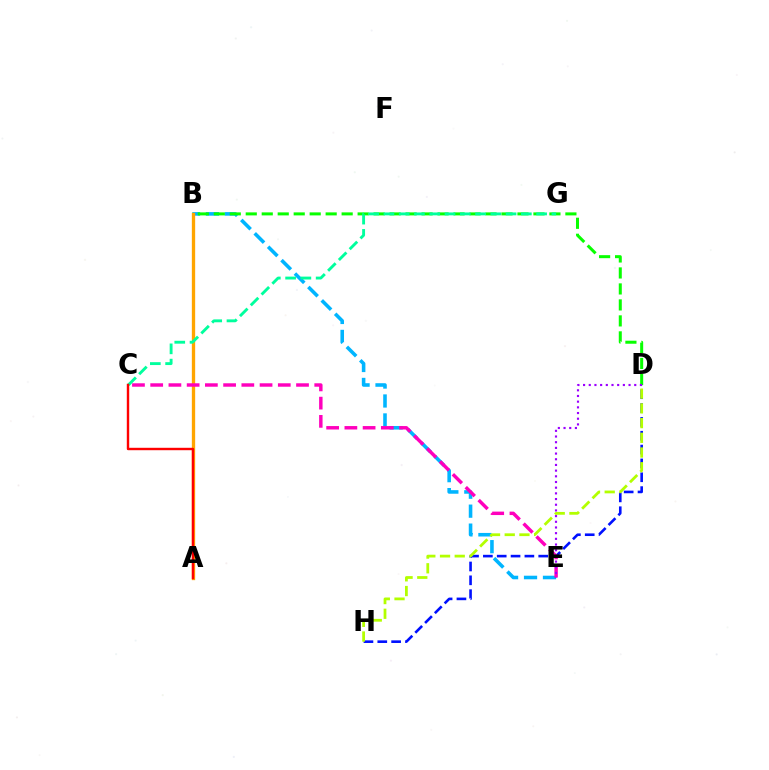{('B', 'E'): [{'color': '#00b5ff', 'line_style': 'dashed', 'thickness': 2.58}], ('B', 'D'): [{'color': '#08ff00', 'line_style': 'dashed', 'thickness': 2.17}], ('D', 'H'): [{'color': '#0010ff', 'line_style': 'dashed', 'thickness': 1.88}, {'color': '#b3ff00', 'line_style': 'dashed', 'thickness': 2.0}], ('A', 'B'): [{'color': '#ffa500', 'line_style': 'solid', 'thickness': 2.39}], ('C', 'E'): [{'color': '#ff00bd', 'line_style': 'dashed', 'thickness': 2.48}], ('C', 'G'): [{'color': '#00ff9d', 'line_style': 'dashed', 'thickness': 2.07}], ('D', 'E'): [{'color': '#9b00ff', 'line_style': 'dotted', 'thickness': 1.54}], ('A', 'C'): [{'color': '#ff0000', 'line_style': 'solid', 'thickness': 1.74}]}